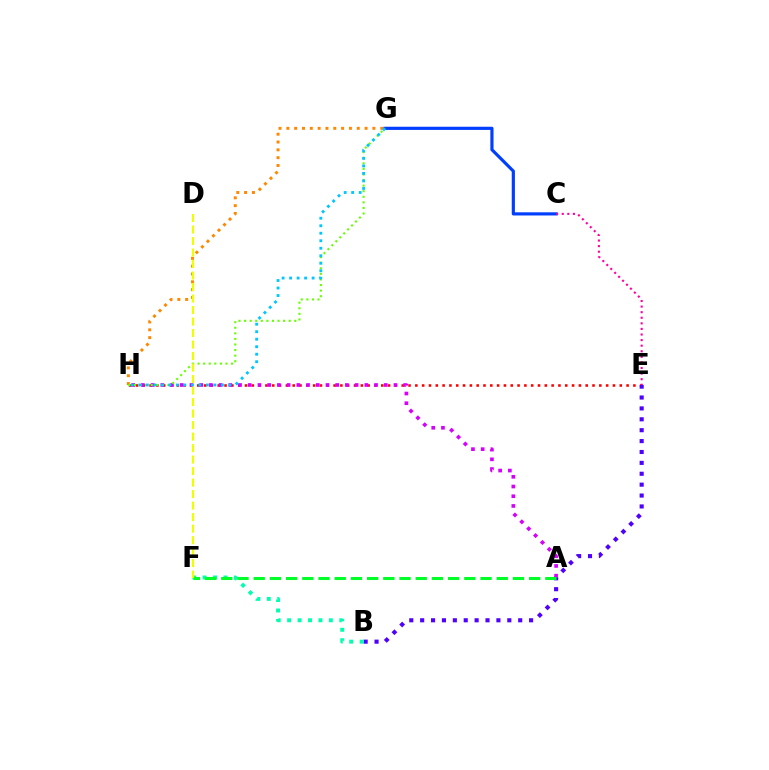{('E', 'H'): [{'color': '#ff0000', 'line_style': 'dotted', 'thickness': 1.85}], ('B', 'E'): [{'color': '#4f00ff', 'line_style': 'dotted', 'thickness': 2.96}], ('G', 'H'): [{'color': '#ff8800', 'line_style': 'dotted', 'thickness': 2.13}, {'color': '#66ff00', 'line_style': 'dotted', 'thickness': 1.52}, {'color': '#00c7ff', 'line_style': 'dotted', 'thickness': 2.04}], ('A', 'H'): [{'color': '#d600ff', 'line_style': 'dotted', 'thickness': 2.64}], ('C', 'G'): [{'color': '#003fff', 'line_style': 'solid', 'thickness': 2.28}], ('B', 'F'): [{'color': '#00ffaf', 'line_style': 'dotted', 'thickness': 2.83}], ('A', 'F'): [{'color': '#00ff27', 'line_style': 'dashed', 'thickness': 2.2}], ('C', 'E'): [{'color': '#ff00a0', 'line_style': 'dotted', 'thickness': 1.52}], ('D', 'F'): [{'color': '#eeff00', 'line_style': 'dashed', 'thickness': 1.56}]}